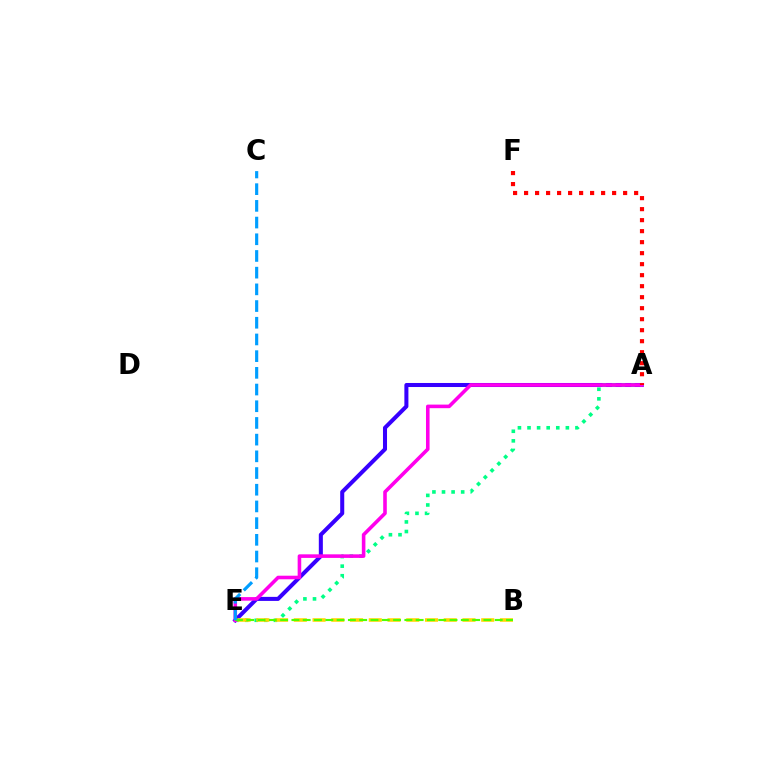{('A', 'E'): [{'color': '#3700ff', 'line_style': 'solid', 'thickness': 2.91}, {'color': '#00ff86', 'line_style': 'dotted', 'thickness': 2.6}, {'color': '#ff00ed', 'line_style': 'solid', 'thickness': 2.58}], ('B', 'E'): [{'color': '#ffd500', 'line_style': 'dashed', 'thickness': 2.55}, {'color': '#4fff00', 'line_style': 'dashed', 'thickness': 1.53}], ('A', 'F'): [{'color': '#ff0000', 'line_style': 'dotted', 'thickness': 2.99}], ('C', 'E'): [{'color': '#009eff', 'line_style': 'dashed', 'thickness': 2.27}]}